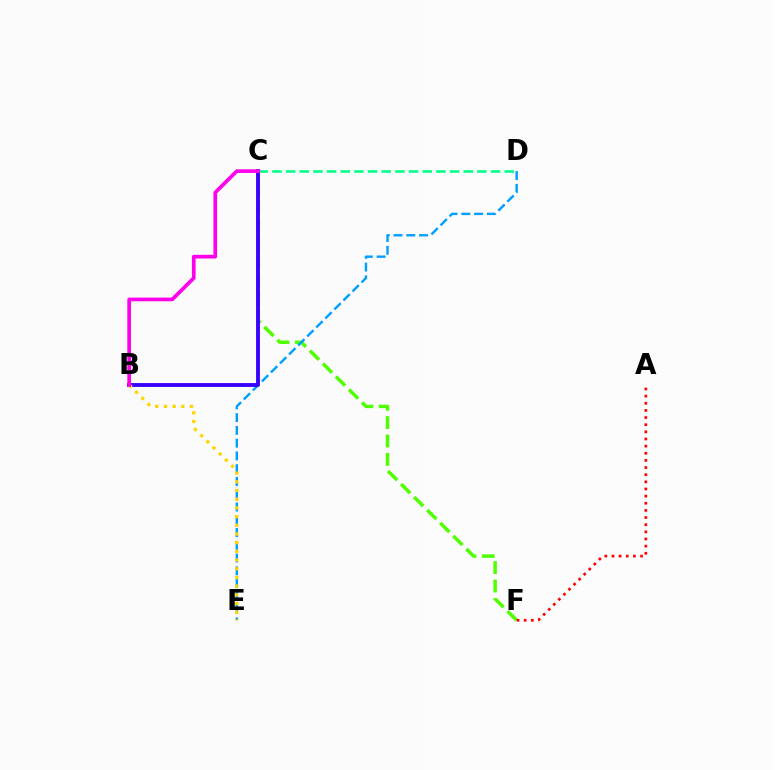{('C', 'F'): [{'color': '#4fff00', 'line_style': 'dashed', 'thickness': 2.5}], ('D', 'E'): [{'color': '#009eff', 'line_style': 'dashed', 'thickness': 1.73}], ('B', 'C'): [{'color': '#3700ff', 'line_style': 'solid', 'thickness': 2.78}, {'color': '#ff00ed', 'line_style': 'solid', 'thickness': 2.66}], ('B', 'E'): [{'color': '#ffd500', 'line_style': 'dotted', 'thickness': 2.36}], ('A', 'F'): [{'color': '#ff0000', 'line_style': 'dotted', 'thickness': 1.94}], ('C', 'D'): [{'color': '#00ff86', 'line_style': 'dashed', 'thickness': 1.86}]}